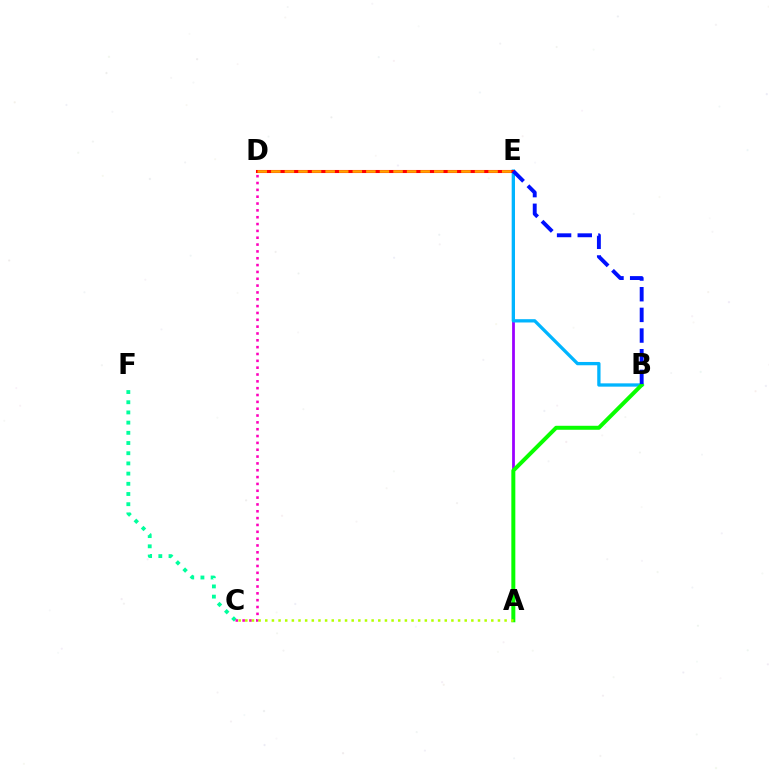{('A', 'E'): [{'color': '#9b00ff', 'line_style': 'solid', 'thickness': 2.0}], ('B', 'E'): [{'color': '#00b5ff', 'line_style': 'solid', 'thickness': 2.38}, {'color': '#0010ff', 'line_style': 'dashed', 'thickness': 2.81}], ('C', 'F'): [{'color': '#00ff9d', 'line_style': 'dotted', 'thickness': 2.77}], ('A', 'B'): [{'color': '#08ff00', 'line_style': 'solid', 'thickness': 2.87}], ('D', 'E'): [{'color': '#ff0000', 'line_style': 'solid', 'thickness': 2.21}, {'color': '#ffa500', 'line_style': 'dashed', 'thickness': 1.84}], ('C', 'D'): [{'color': '#ff00bd', 'line_style': 'dotted', 'thickness': 1.86}], ('A', 'C'): [{'color': '#b3ff00', 'line_style': 'dotted', 'thickness': 1.81}]}